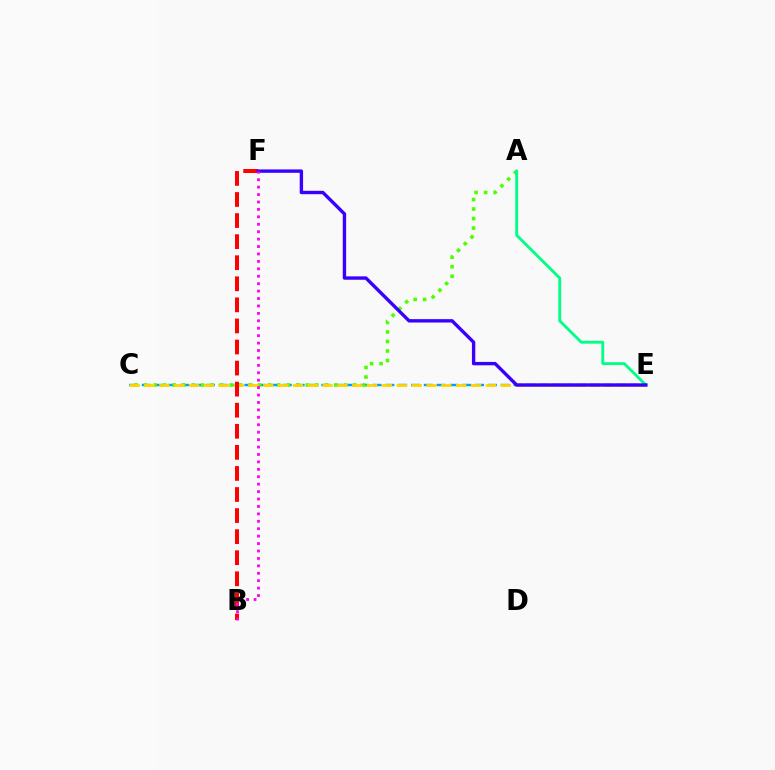{('C', 'E'): [{'color': '#009eff', 'line_style': 'dashed', 'thickness': 1.74}, {'color': '#ffd500', 'line_style': 'dashed', 'thickness': 2.02}], ('A', 'C'): [{'color': '#4fff00', 'line_style': 'dotted', 'thickness': 2.59}], ('A', 'E'): [{'color': '#00ff86', 'line_style': 'solid', 'thickness': 2.06}], ('B', 'F'): [{'color': '#ff0000', 'line_style': 'dashed', 'thickness': 2.86}, {'color': '#ff00ed', 'line_style': 'dotted', 'thickness': 2.02}], ('E', 'F'): [{'color': '#3700ff', 'line_style': 'solid', 'thickness': 2.43}]}